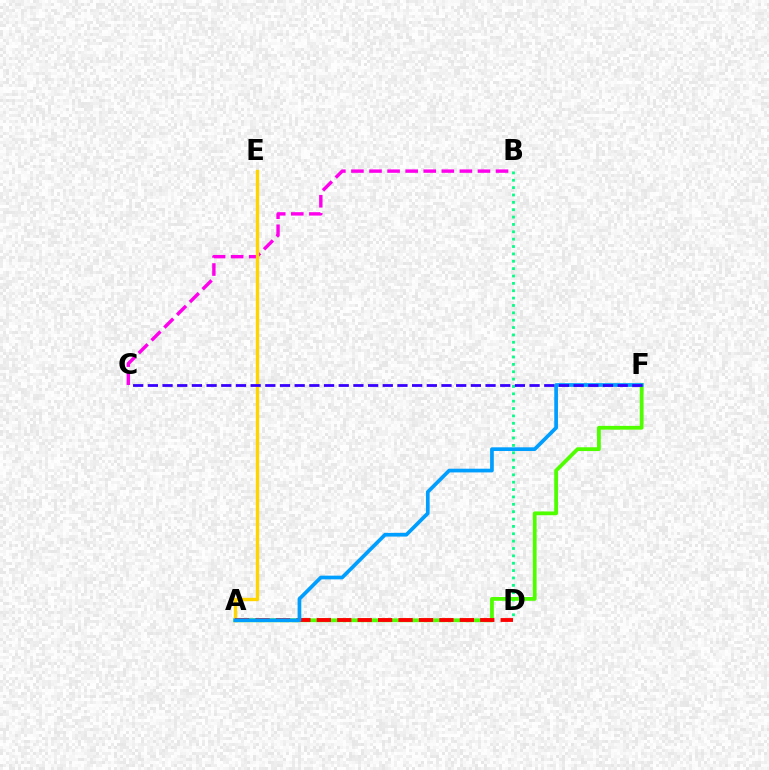{('B', 'D'): [{'color': '#00ff86', 'line_style': 'dotted', 'thickness': 2.0}], ('B', 'C'): [{'color': '#ff00ed', 'line_style': 'dashed', 'thickness': 2.46}], ('A', 'F'): [{'color': '#4fff00', 'line_style': 'solid', 'thickness': 2.73}, {'color': '#009eff', 'line_style': 'solid', 'thickness': 2.66}], ('A', 'E'): [{'color': '#ffd500', 'line_style': 'solid', 'thickness': 2.41}], ('A', 'D'): [{'color': '#ff0000', 'line_style': 'dashed', 'thickness': 2.78}], ('C', 'F'): [{'color': '#3700ff', 'line_style': 'dashed', 'thickness': 1.99}]}